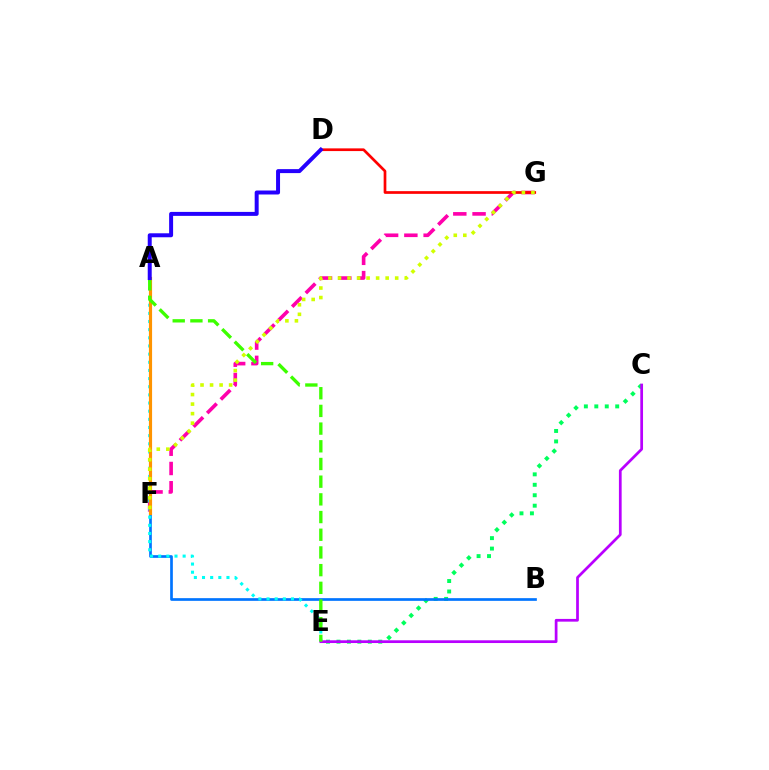{('C', 'E'): [{'color': '#00ff5c', 'line_style': 'dotted', 'thickness': 2.84}, {'color': '#b900ff', 'line_style': 'solid', 'thickness': 1.97}], ('F', 'G'): [{'color': '#ff00ac', 'line_style': 'dashed', 'thickness': 2.62}, {'color': '#d1ff00', 'line_style': 'dotted', 'thickness': 2.59}], ('B', 'F'): [{'color': '#0074ff', 'line_style': 'solid', 'thickness': 1.94}], ('A', 'E'): [{'color': '#00fff6', 'line_style': 'dotted', 'thickness': 2.21}, {'color': '#3dff00', 'line_style': 'dashed', 'thickness': 2.4}], ('A', 'F'): [{'color': '#ff9400', 'line_style': 'solid', 'thickness': 2.28}], ('D', 'G'): [{'color': '#ff0000', 'line_style': 'solid', 'thickness': 1.94}], ('A', 'D'): [{'color': '#2500ff', 'line_style': 'solid', 'thickness': 2.86}]}